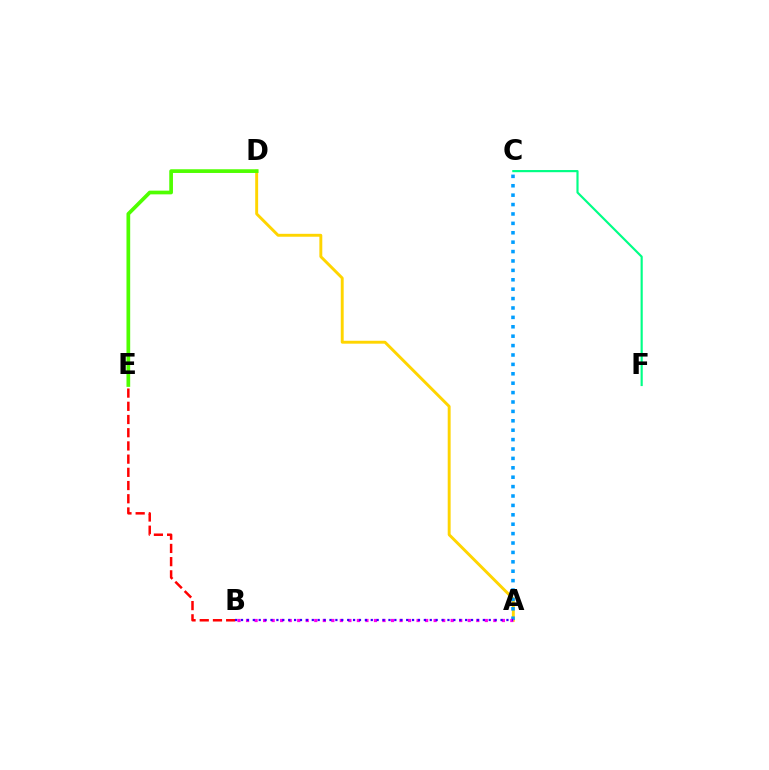{('A', 'D'): [{'color': '#ffd500', 'line_style': 'solid', 'thickness': 2.1}], ('C', 'F'): [{'color': '#00ff86', 'line_style': 'solid', 'thickness': 1.56}], ('A', 'C'): [{'color': '#009eff', 'line_style': 'dotted', 'thickness': 2.55}], ('A', 'B'): [{'color': '#ff00ed', 'line_style': 'dotted', 'thickness': 2.32}, {'color': '#3700ff', 'line_style': 'dotted', 'thickness': 1.6}], ('B', 'E'): [{'color': '#ff0000', 'line_style': 'dashed', 'thickness': 1.79}], ('D', 'E'): [{'color': '#4fff00', 'line_style': 'solid', 'thickness': 2.67}]}